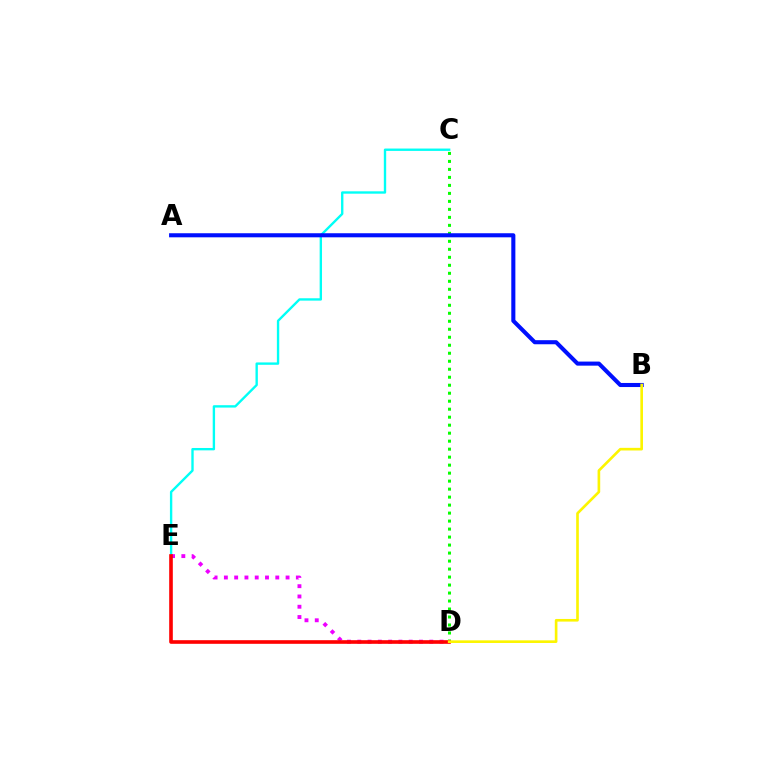{('C', 'D'): [{'color': '#08ff00', 'line_style': 'dotted', 'thickness': 2.17}], ('C', 'E'): [{'color': '#00fff6', 'line_style': 'solid', 'thickness': 1.71}], ('D', 'E'): [{'color': '#ee00ff', 'line_style': 'dotted', 'thickness': 2.79}, {'color': '#ff0000', 'line_style': 'solid', 'thickness': 2.61}], ('A', 'B'): [{'color': '#0010ff', 'line_style': 'solid', 'thickness': 2.93}], ('B', 'D'): [{'color': '#fcf500', 'line_style': 'solid', 'thickness': 1.9}]}